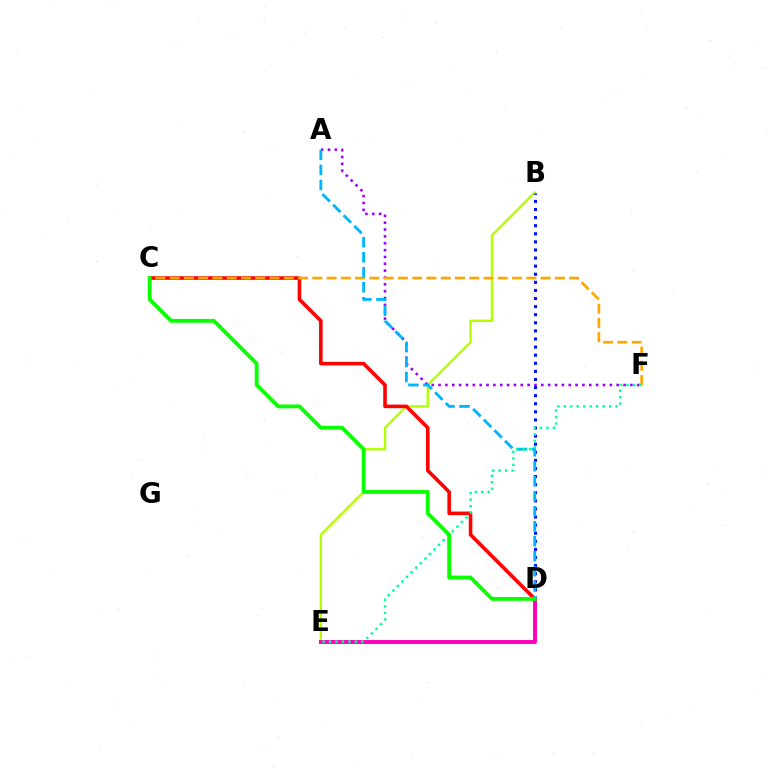{('B', 'E'): [{'color': '#b3ff00', 'line_style': 'solid', 'thickness': 1.74}], ('C', 'D'): [{'color': '#ff0000', 'line_style': 'solid', 'thickness': 2.58}, {'color': '#08ff00', 'line_style': 'solid', 'thickness': 2.75}], ('A', 'F'): [{'color': '#9b00ff', 'line_style': 'dotted', 'thickness': 1.86}], ('B', 'D'): [{'color': '#0010ff', 'line_style': 'dotted', 'thickness': 2.2}], ('D', 'E'): [{'color': '#ff00bd', 'line_style': 'solid', 'thickness': 2.83}], ('C', 'F'): [{'color': '#ffa500', 'line_style': 'dashed', 'thickness': 1.94}], ('A', 'D'): [{'color': '#00b5ff', 'line_style': 'dashed', 'thickness': 2.04}], ('E', 'F'): [{'color': '#00ff9d', 'line_style': 'dotted', 'thickness': 1.76}]}